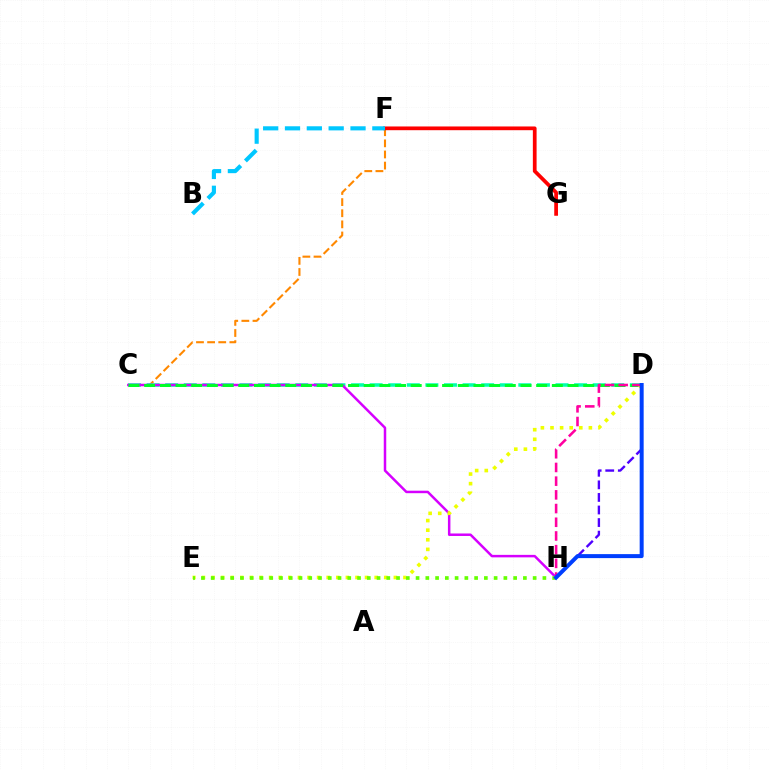{('C', 'F'): [{'color': '#ff8800', 'line_style': 'dashed', 'thickness': 1.51}], ('C', 'D'): [{'color': '#00ffaf', 'line_style': 'dashed', 'thickness': 2.53}, {'color': '#00ff27', 'line_style': 'dashed', 'thickness': 2.13}], ('D', 'H'): [{'color': '#4f00ff', 'line_style': 'dashed', 'thickness': 1.71}, {'color': '#ff00a0', 'line_style': 'dashed', 'thickness': 1.86}, {'color': '#003fff', 'line_style': 'solid', 'thickness': 2.87}], ('C', 'H'): [{'color': '#d600ff', 'line_style': 'solid', 'thickness': 1.79}], ('D', 'E'): [{'color': '#eeff00', 'line_style': 'dotted', 'thickness': 2.61}], ('F', 'G'): [{'color': '#ff0000', 'line_style': 'solid', 'thickness': 2.69}], ('E', 'H'): [{'color': '#66ff00', 'line_style': 'dotted', 'thickness': 2.65}], ('B', 'F'): [{'color': '#00c7ff', 'line_style': 'dashed', 'thickness': 2.97}]}